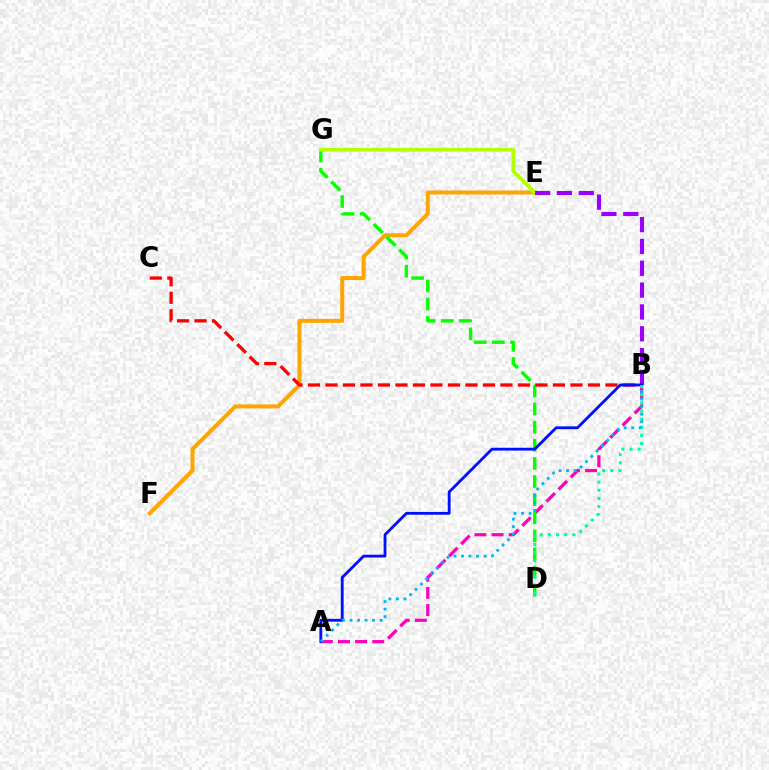{('E', 'F'): [{'color': '#ffa500', 'line_style': 'solid', 'thickness': 2.89}], ('A', 'B'): [{'color': '#ff00bd', 'line_style': 'dashed', 'thickness': 2.33}, {'color': '#0010ff', 'line_style': 'solid', 'thickness': 2.04}, {'color': '#00b5ff', 'line_style': 'dotted', 'thickness': 2.05}], ('D', 'G'): [{'color': '#08ff00', 'line_style': 'dashed', 'thickness': 2.46}], ('E', 'G'): [{'color': '#b3ff00', 'line_style': 'solid', 'thickness': 2.7}], ('B', 'E'): [{'color': '#9b00ff', 'line_style': 'dashed', 'thickness': 2.97}], ('B', 'C'): [{'color': '#ff0000', 'line_style': 'dashed', 'thickness': 2.38}], ('B', 'D'): [{'color': '#00ff9d', 'line_style': 'dotted', 'thickness': 2.21}]}